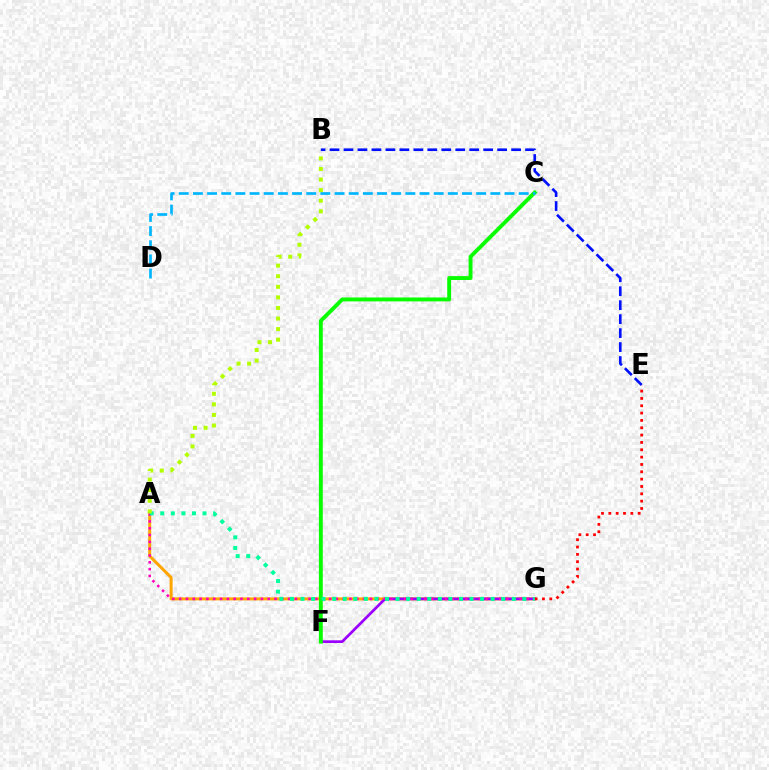{('A', 'G'): [{'color': '#ffa500', 'line_style': 'solid', 'thickness': 2.17}, {'color': '#ff00bd', 'line_style': 'dotted', 'thickness': 1.85}, {'color': '#00ff9d', 'line_style': 'dotted', 'thickness': 2.87}], ('F', 'G'): [{'color': '#9b00ff', 'line_style': 'solid', 'thickness': 1.96}], ('E', 'G'): [{'color': '#ff0000', 'line_style': 'dotted', 'thickness': 1.99}], ('C', 'F'): [{'color': '#08ff00', 'line_style': 'solid', 'thickness': 2.8}], ('C', 'D'): [{'color': '#00b5ff', 'line_style': 'dashed', 'thickness': 1.92}], ('A', 'B'): [{'color': '#b3ff00', 'line_style': 'dotted', 'thickness': 2.87}], ('B', 'E'): [{'color': '#0010ff', 'line_style': 'dashed', 'thickness': 1.9}]}